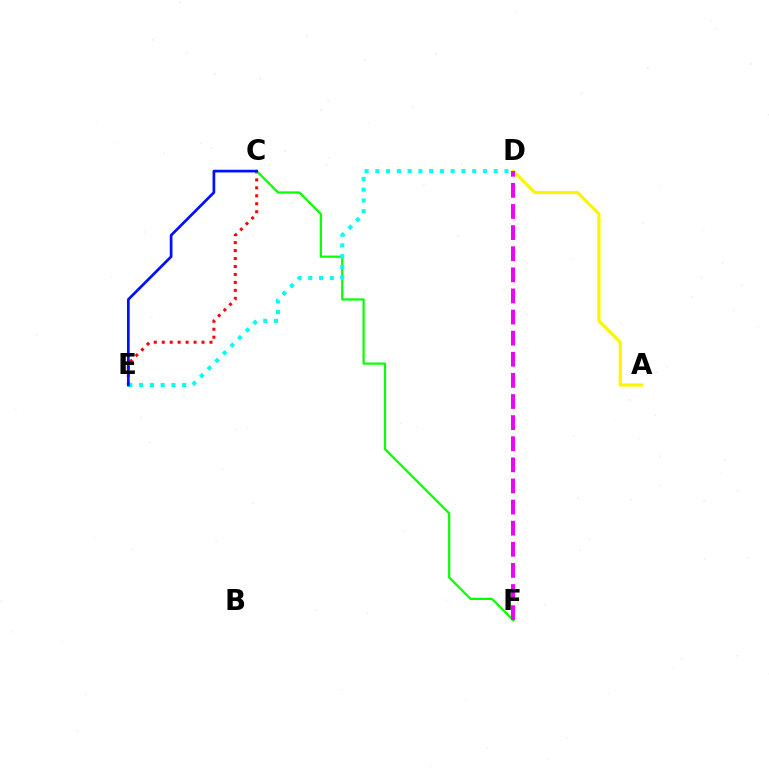{('C', 'E'): [{'color': '#ff0000', 'line_style': 'dotted', 'thickness': 2.16}, {'color': '#0010ff', 'line_style': 'solid', 'thickness': 1.95}], ('C', 'F'): [{'color': '#08ff00', 'line_style': 'solid', 'thickness': 1.59}], ('D', 'E'): [{'color': '#00fff6', 'line_style': 'dotted', 'thickness': 2.92}], ('A', 'D'): [{'color': '#fcf500', 'line_style': 'solid', 'thickness': 2.31}], ('D', 'F'): [{'color': '#ee00ff', 'line_style': 'dashed', 'thickness': 2.87}]}